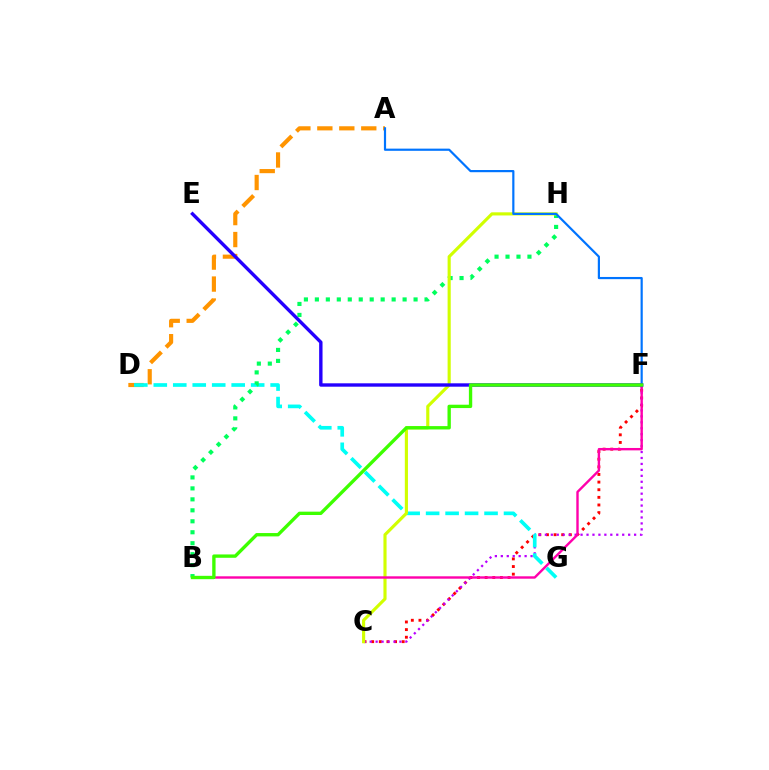{('C', 'F'): [{'color': '#ff0000', 'line_style': 'dotted', 'thickness': 2.07}, {'color': '#b900ff', 'line_style': 'dotted', 'thickness': 1.62}], ('A', 'D'): [{'color': '#ff9400', 'line_style': 'dashed', 'thickness': 2.98}], ('D', 'G'): [{'color': '#00fff6', 'line_style': 'dashed', 'thickness': 2.65}], ('B', 'H'): [{'color': '#00ff5c', 'line_style': 'dotted', 'thickness': 2.98}], ('C', 'H'): [{'color': '#d1ff00', 'line_style': 'solid', 'thickness': 2.26}], ('A', 'F'): [{'color': '#0074ff', 'line_style': 'solid', 'thickness': 1.58}], ('B', 'F'): [{'color': '#ff00ac', 'line_style': 'solid', 'thickness': 1.72}, {'color': '#3dff00', 'line_style': 'solid', 'thickness': 2.41}], ('E', 'F'): [{'color': '#2500ff', 'line_style': 'solid', 'thickness': 2.44}]}